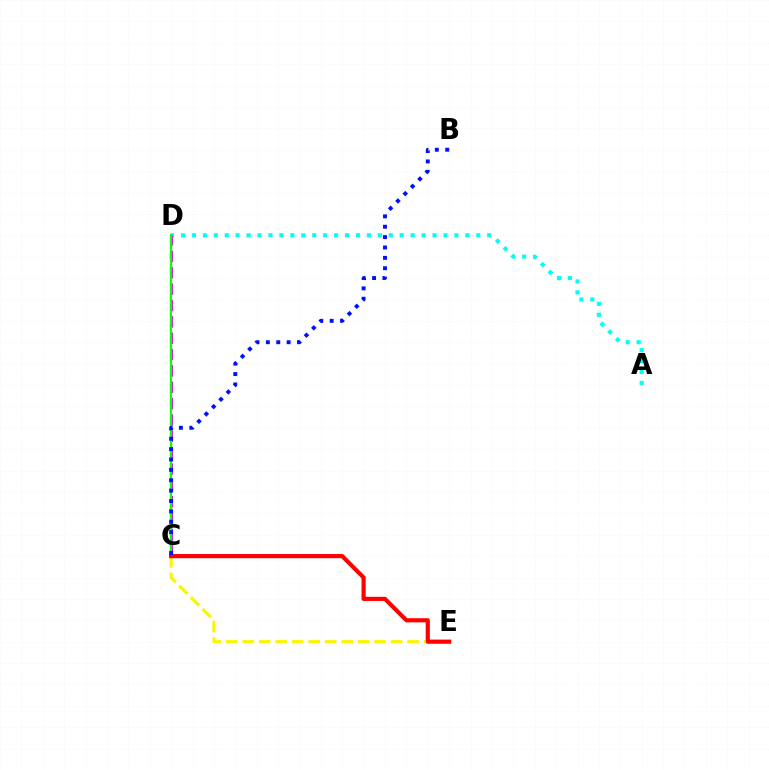{('A', 'D'): [{'color': '#00fff6', 'line_style': 'dotted', 'thickness': 2.97}], ('C', 'D'): [{'color': '#ee00ff', 'line_style': 'dashed', 'thickness': 2.22}, {'color': '#08ff00', 'line_style': 'solid', 'thickness': 1.64}], ('C', 'E'): [{'color': '#fcf500', 'line_style': 'dashed', 'thickness': 2.24}, {'color': '#ff0000', 'line_style': 'solid', 'thickness': 3.0}], ('B', 'C'): [{'color': '#0010ff', 'line_style': 'dotted', 'thickness': 2.82}]}